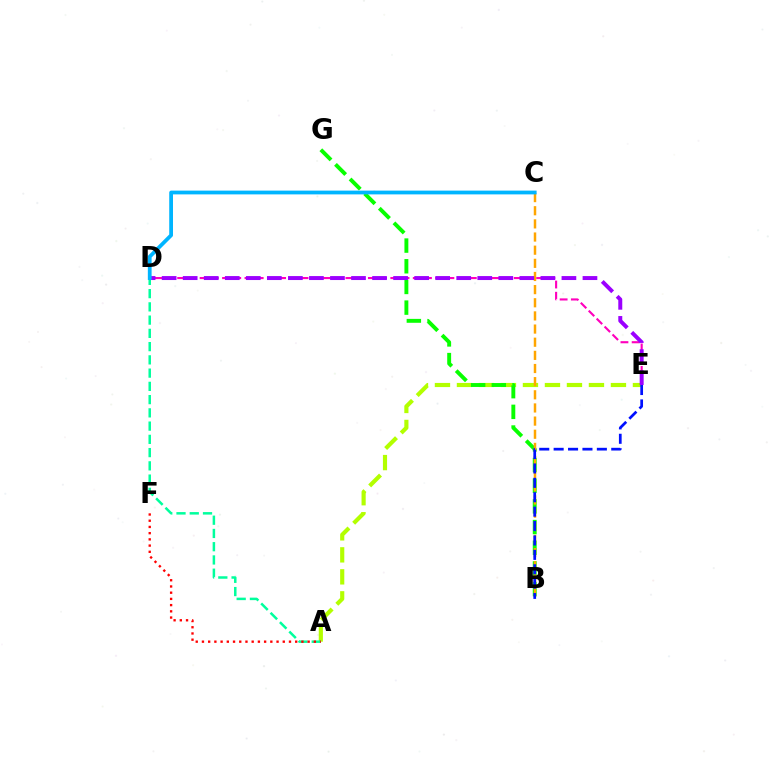{('A', 'E'): [{'color': '#b3ff00', 'line_style': 'dashed', 'thickness': 2.99}], ('B', 'G'): [{'color': '#08ff00', 'line_style': 'dashed', 'thickness': 2.81}], ('B', 'C'): [{'color': '#ffa500', 'line_style': 'dashed', 'thickness': 1.79}], ('A', 'D'): [{'color': '#00ff9d', 'line_style': 'dashed', 'thickness': 1.8}], ('D', 'E'): [{'color': '#ff00bd', 'line_style': 'dashed', 'thickness': 1.52}, {'color': '#9b00ff', 'line_style': 'dashed', 'thickness': 2.86}], ('B', 'E'): [{'color': '#0010ff', 'line_style': 'dashed', 'thickness': 1.96}], ('A', 'F'): [{'color': '#ff0000', 'line_style': 'dotted', 'thickness': 1.69}], ('C', 'D'): [{'color': '#00b5ff', 'line_style': 'solid', 'thickness': 2.72}]}